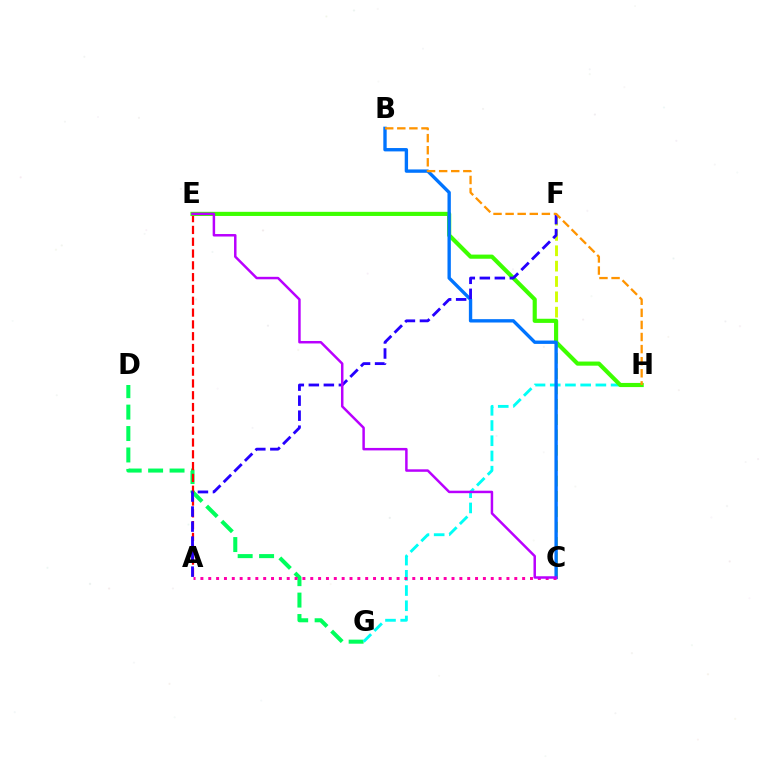{('D', 'G'): [{'color': '#00ff5c', 'line_style': 'dashed', 'thickness': 2.91}], ('A', 'E'): [{'color': '#ff0000', 'line_style': 'dashed', 'thickness': 1.6}], ('C', 'F'): [{'color': '#d1ff00', 'line_style': 'dashed', 'thickness': 2.09}], ('G', 'H'): [{'color': '#00fff6', 'line_style': 'dashed', 'thickness': 2.07}], ('E', 'H'): [{'color': '#3dff00', 'line_style': 'solid', 'thickness': 2.98}], ('B', 'C'): [{'color': '#0074ff', 'line_style': 'solid', 'thickness': 2.42}], ('A', 'C'): [{'color': '#ff00ac', 'line_style': 'dotted', 'thickness': 2.13}], ('A', 'F'): [{'color': '#2500ff', 'line_style': 'dashed', 'thickness': 2.04}], ('C', 'E'): [{'color': '#b900ff', 'line_style': 'solid', 'thickness': 1.79}], ('B', 'H'): [{'color': '#ff9400', 'line_style': 'dashed', 'thickness': 1.64}]}